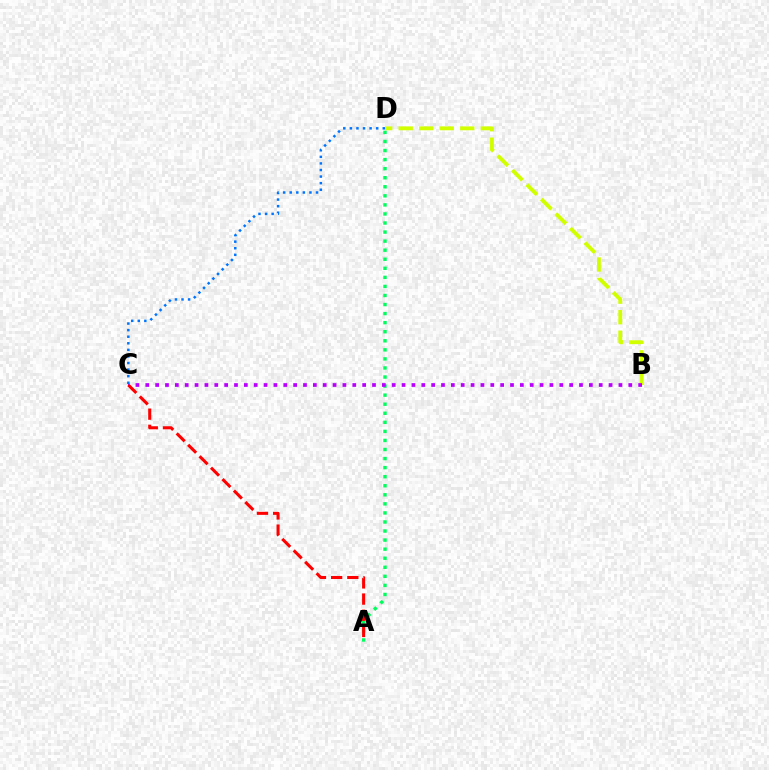{('B', 'D'): [{'color': '#d1ff00', 'line_style': 'dashed', 'thickness': 2.79}], ('A', 'D'): [{'color': '#00ff5c', 'line_style': 'dotted', 'thickness': 2.46}], ('B', 'C'): [{'color': '#b900ff', 'line_style': 'dotted', 'thickness': 2.68}], ('A', 'C'): [{'color': '#ff0000', 'line_style': 'dashed', 'thickness': 2.2}], ('C', 'D'): [{'color': '#0074ff', 'line_style': 'dotted', 'thickness': 1.79}]}